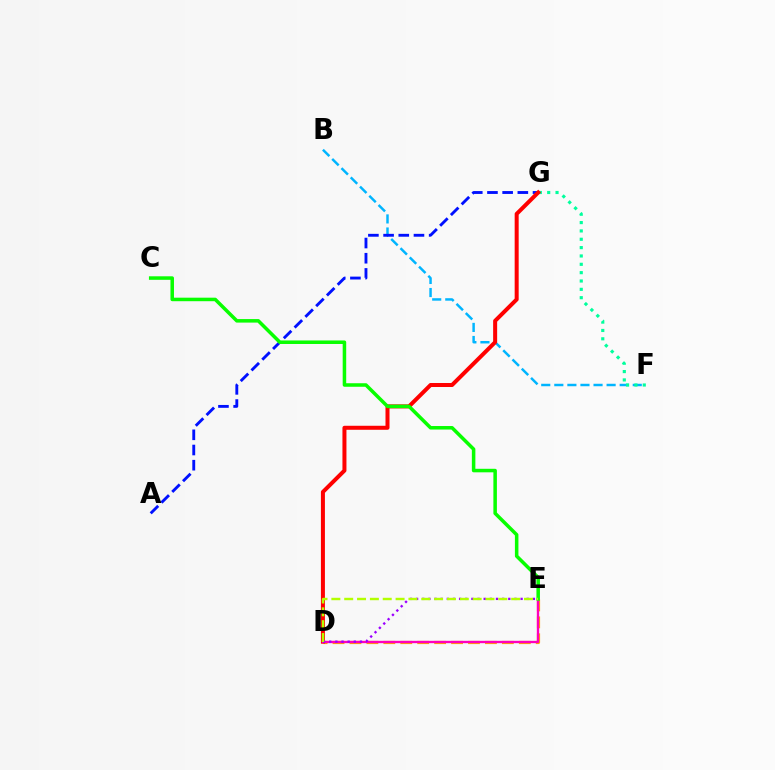{('D', 'E'): [{'color': '#ffa500', 'line_style': 'dashed', 'thickness': 2.3}, {'color': '#ff00bd', 'line_style': 'solid', 'thickness': 1.69}, {'color': '#9b00ff', 'line_style': 'dotted', 'thickness': 1.67}, {'color': '#b3ff00', 'line_style': 'dashed', 'thickness': 1.74}], ('B', 'F'): [{'color': '#00b5ff', 'line_style': 'dashed', 'thickness': 1.78}], ('A', 'G'): [{'color': '#0010ff', 'line_style': 'dashed', 'thickness': 2.06}], ('F', 'G'): [{'color': '#00ff9d', 'line_style': 'dotted', 'thickness': 2.27}], ('D', 'G'): [{'color': '#ff0000', 'line_style': 'solid', 'thickness': 2.89}], ('C', 'E'): [{'color': '#08ff00', 'line_style': 'solid', 'thickness': 2.53}]}